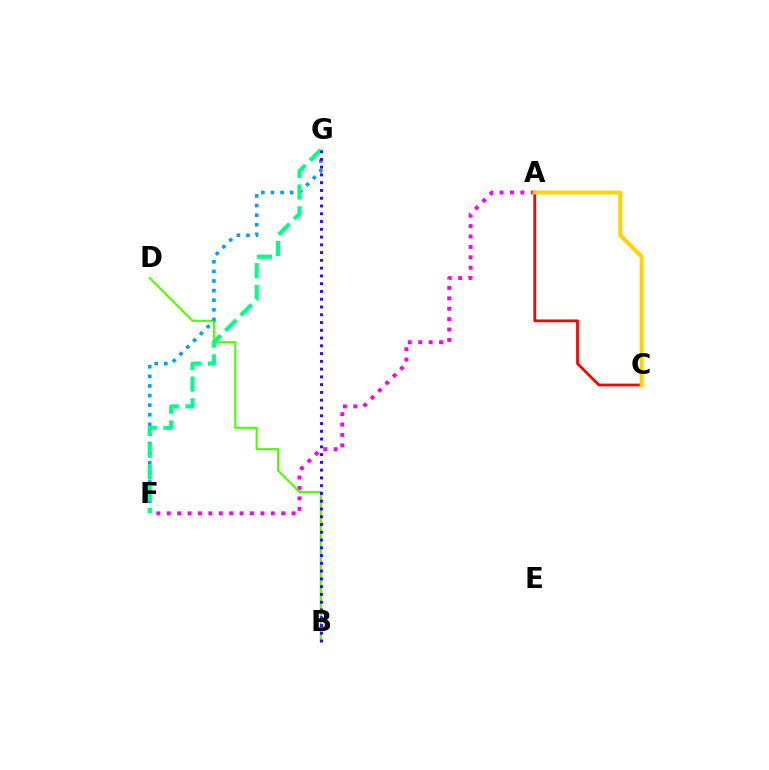{('A', 'F'): [{'color': '#ff00ed', 'line_style': 'dotted', 'thickness': 2.83}], ('B', 'D'): [{'color': '#4fff00', 'line_style': 'solid', 'thickness': 1.54}], ('F', 'G'): [{'color': '#009eff', 'line_style': 'dotted', 'thickness': 2.61}, {'color': '#00ff86', 'line_style': 'dashed', 'thickness': 2.96}], ('A', 'C'): [{'color': '#ff0000', 'line_style': 'solid', 'thickness': 1.99}, {'color': '#ffd500', 'line_style': 'solid', 'thickness': 2.93}], ('B', 'G'): [{'color': '#3700ff', 'line_style': 'dotted', 'thickness': 2.11}]}